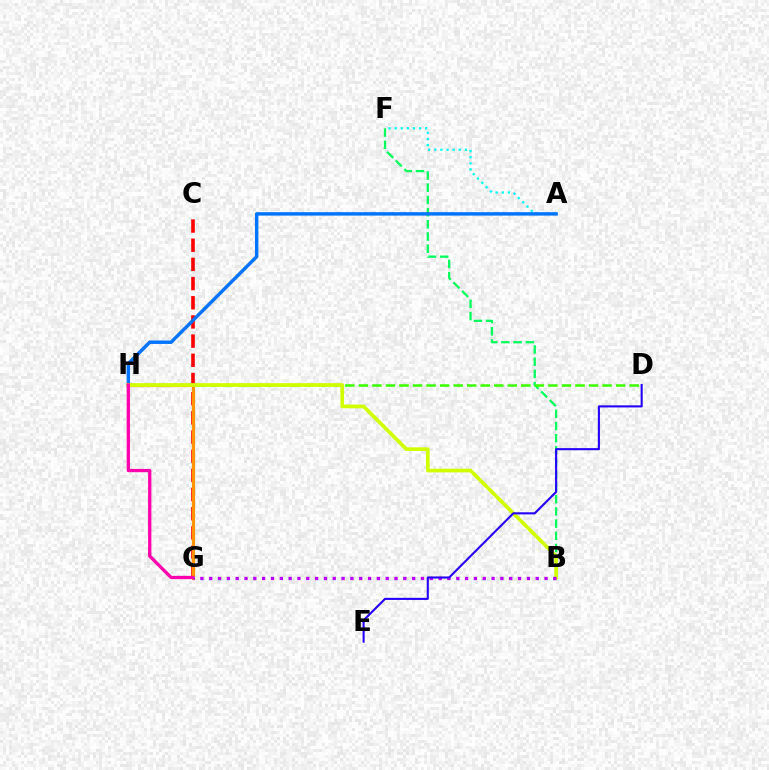{('A', 'F'): [{'color': '#00fff6', 'line_style': 'dotted', 'thickness': 1.66}], ('B', 'F'): [{'color': '#00ff5c', 'line_style': 'dashed', 'thickness': 1.66}], ('C', 'G'): [{'color': '#ff0000', 'line_style': 'dashed', 'thickness': 2.61}], ('A', 'H'): [{'color': '#0074ff', 'line_style': 'solid', 'thickness': 2.47}], ('D', 'H'): [{'color': '#3dff00', 'line_style': 'dashed', 'thickness': 1.84}], ('G', 'H'): [{'color': '#ff9400', 'line_style': 'solid', 'thickness': 2.29}, {'color': '#ff00ac', 'line_style': 'solid', 'thickness': 2.37}], ('B', 'H'): [{'color': '#d1ff00', 'line_style': 'solid', 'thickness': 2.66}], ('B', 'G'): [{'color': '#b900ff', 'line_style': 'dotted', 'thickness': 2.4}], ('D', 'E'): [{'color': '#2500ff', 'line_style': 'solid', 'thickness': 1.51}]}